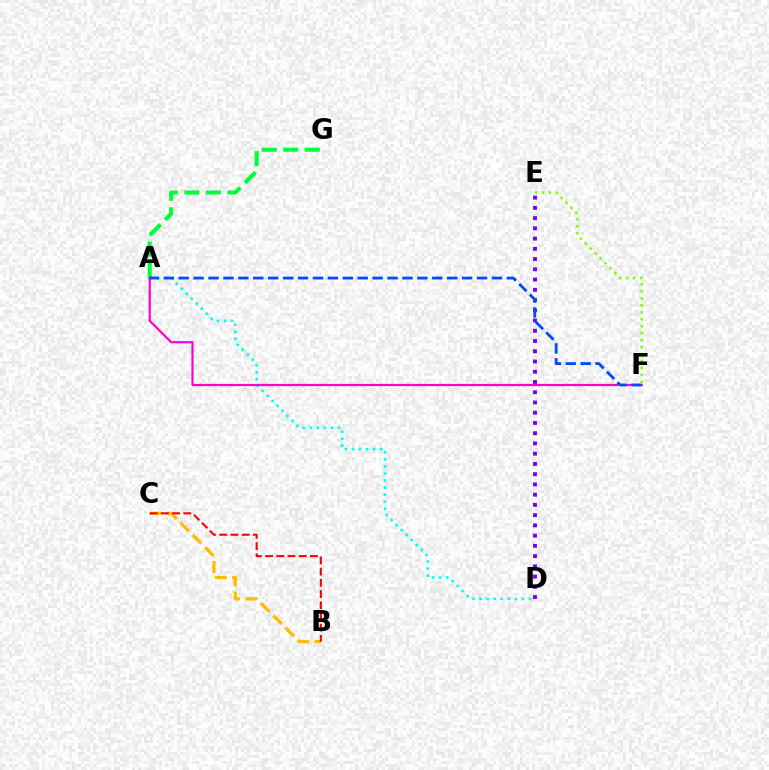{('D', 'E'): [{'color': '#7200ff', 'line_style': 'dotted', 'thickness': 2.78}], ('B', 'C'): [{'color': '#ffbd00', 'line_style': 'dashed', 'thickness': 2.36}, {'color': '#ff0000', 'line_style': 'dashed', 'thickness': 1.52}], ('A', 'D'): [{'color': '#00fff6', 'line_style': 'dotted', 'thickness': 1.92}], ('A', 'G'): [{'color': '#00ff39', 'line_style': 'dashed', 'thickness': 2.92}], ('A', 'F'): [{'color': '#ff00cf', 'line_style': 'solid', 'thickness': 1.58}, {'color': '#004bff', 'line_style': 'dashed', 'thickness': 2.03}], ('E', 'F'): [{'color': '#84ff00', 'line_style': 'dotted', 'thickness': 1.89}]}